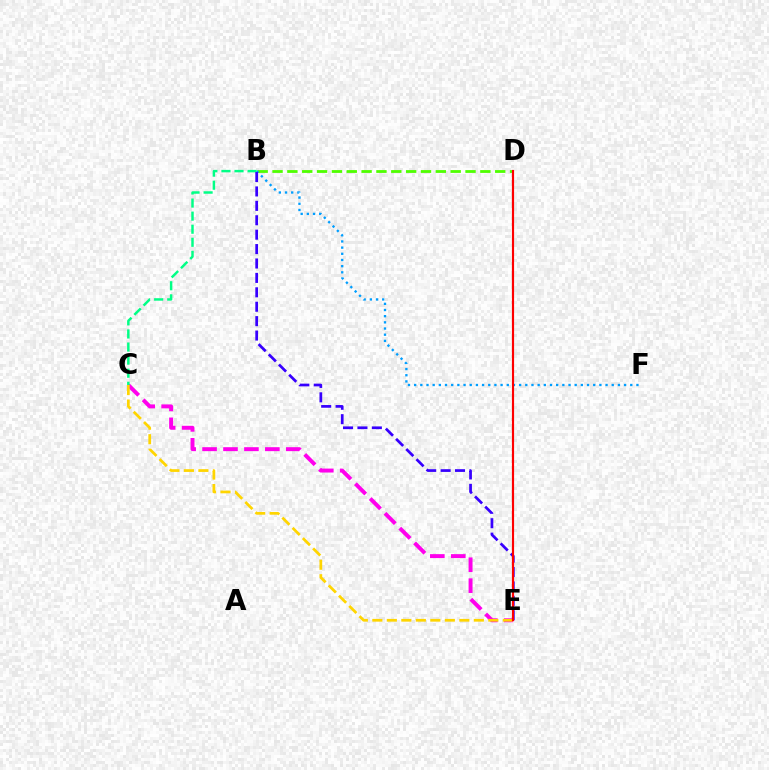{('C', 'E'): [{'color': '#ff00ed', 'line_style': 'dashed', 'thickness': 2.84}, {'color': '#ffd500', 'line_style': 'dashed', 'thickness': 1.97}], ('B', 'D'): [{'color': '#4fff00', 'line_style': 'dashed', 'thickness': 2.02}], ('B', 'F'): [{'color': '#009eff', 'line_style': 'dotted', 'thickness': 1.68}], ('B', 'C'): [{'color': '#00ff86', 'line_style': 'dashed', 'thickness': 1.78}], ('B', 'E'): [{'color': '#3700ff', 'line_style': 'dashed', 'thickness': 1.96}], ('D', 'E'): [{'color': '#ff0000', 'line_style': 'solid', 'thickness': 1.56}]}